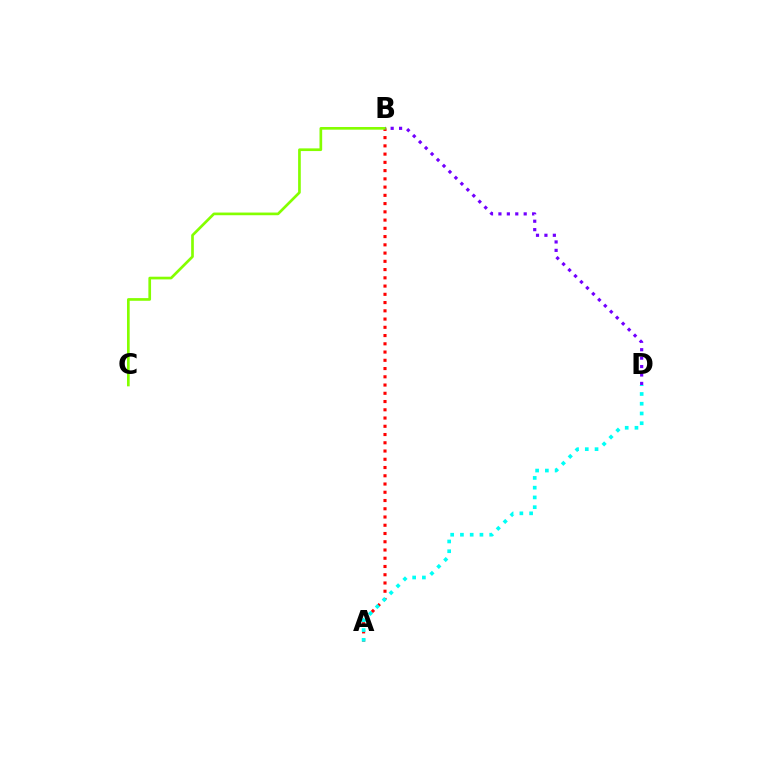{('A', 'B'): [{'color': '#ff0000', 'line_style': 'dotted', 'thickness': 2.24}], ('B', 'C'): [{'color': '#84ff00', 'line_style': 'solid', 'thickness': 1.93}], ('A', 'D'): [{'color': '#00fff6', 'line_style': 'dotted', 'thickness': 2.65}], ('B', 'D'): [{'color': '#7200ff', 'line_style': 'dotted', 'thickness': 2.29}]}